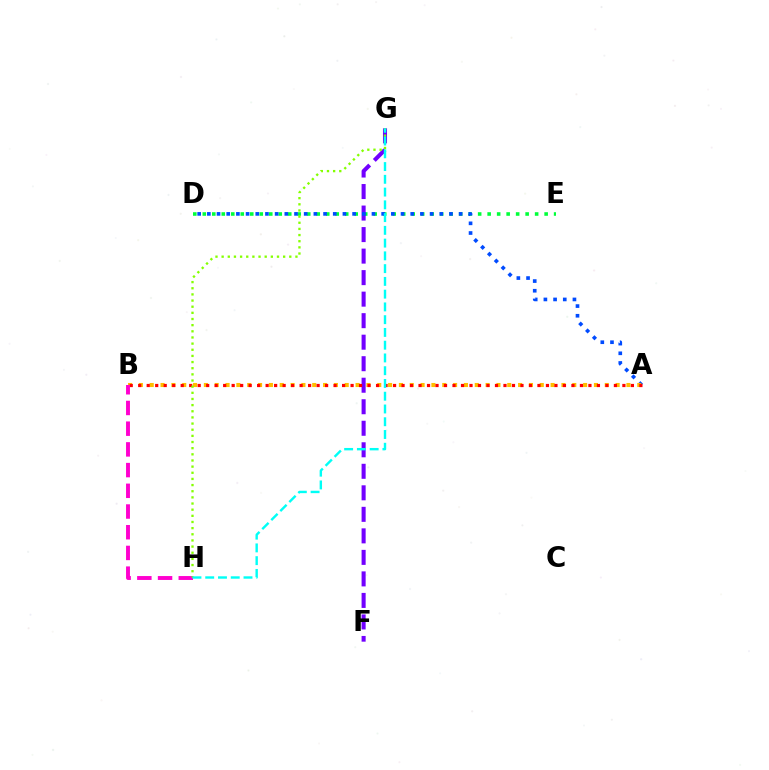{('D', 'E'): [{'color': '#00ff39', 'line_style': 'dotted', 'thickness': 2.58}], ('F', 'G'): [{'color': '#7200ff', 'line_style': 'dashed', 'thickness': 2.92}], ('A', 'D'): [{'color': '#004bff', 'line_style': 'dotted', 'thickness': 2.63}], ('A', 'B'): [{'color': '#ffbd00', 'line_style': 'dotted', 'thickness': 2.94}, {'color': '#ff0000', 'line_style': 'dotted', 'thickness': 2.31}], ('B', 'H'): [{'color': '#ff00cf', 'line_style': 'dashed', 'thickness': 2.81}], ('G', 'H'): [{'color': '#84ff00', 'line_style': 'dotted', 'thickness': 1.67}, {'color': '#00fff6', 'line_style': 'dashed', 'thickness': 1.73}]}